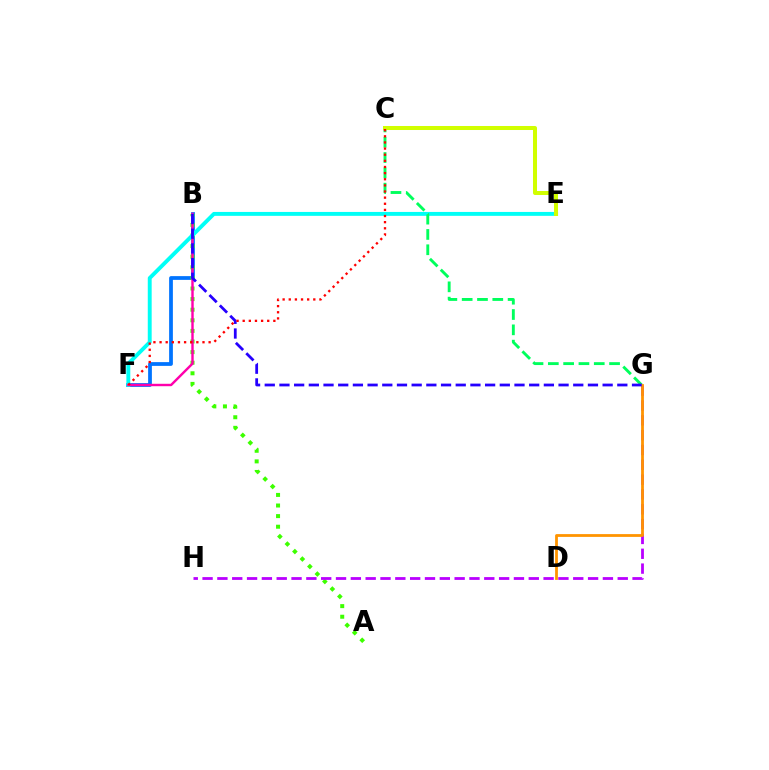{('B', 'F'): [{'color': '#0074ff', 'line_style': 'solid', 'thickness': 2.71}, {'color': '#ff00ac', 'line_style': 'solid', 'thickness': 1.74}], ('A', 'B'): [{'color': '#3dff00', 'line_style': 'dotted', 'thickness': 2.88}], ('G', 'H'): [{'color': '#b900ff', 'line_style': 'dashed', 'thickness': 2.01}], ('E', 'F'): [{'color': '#00fff6', 'line_style': 'solid', 'thickness': 2.81}], ('C', 'G'): [{'color': '#00ff5c', 'line_style': 'dashed', 'thickness': 2.08}], ('D', 'G'): [{'color': '#ff9400', 'line_style': 'solid', 'thickness': 2.01}], ('C', 'E'): [{'color': '#d1ff00', 'line_style': 'solid', 'thickness': 2.89}], ('B', 'G'): [{'color': '#2500ff', 'line_style': 'dashed', 'thickness': 2.0}], ('C', 'F'): [{'color': '#ff0000', 'line_style': 'dotted', 'thickness': 1.67}]}